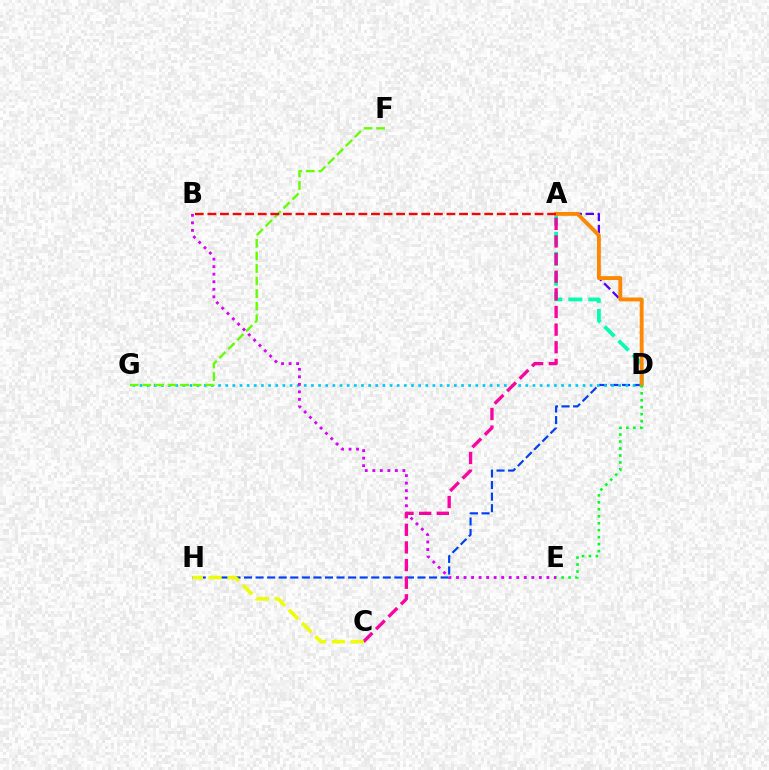{('A', 'D'): [{'color': '#4f00ff', 'line_style': 'dashed', 'thickness': 1.65}, {'color': '#00ffaf', 'line_style': 'dashed', 'thickness': 2.71}, {'color': '#ff8800', 'line_style': 'solid', 'thickness': 2.8}], ('D', 'H'): [{'color': '#003fff', 'line_style': 'dashed', 'thickness': 1.57}], ('D', 'G'): [{'color': '#00c7ff', 'line_style': 'dotted', 'thickness': 1.94}], ('B', 'E'): [{'color': '#d600ff', 'line_style': 'dotted', 'thickness': 2.05}], ('A', 'C'): [{'color': '#ff00a0', 'line_style': 'dashed', 'thickness': 2.4}], ('F', 'G'): [{'color': '#66ff00', 'line_style': 'dashed', 'thickness': 1.71}], ('C', 'H'): [{'color': '#eeff00', 'line_style': 'dashed', 'thickness': 2.54}], ('D', 'E'): [{'color': '#00ff27', 'line_style': 'dotted', 'thickness': 1.89}], ('A', 'B'): [{'color': '#ff0000', 'line_style': 'dashed', 'thickness': 1.71}]}